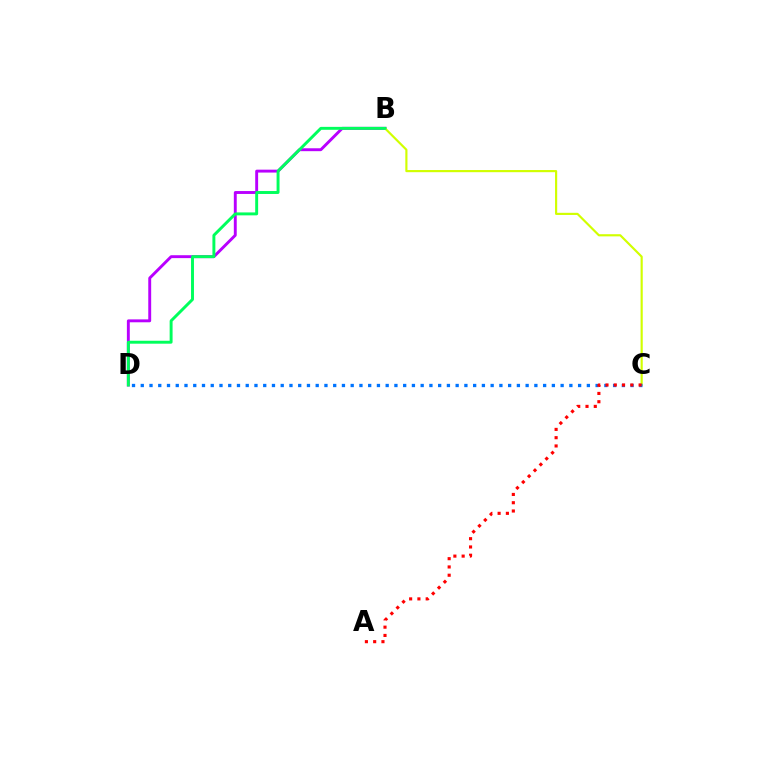{('B', 'D'): [{'color': '#b900ff', 'line_style': 'solid', 'thickness': 2.09}, {'color': '#00ff5c', 'line_style': 'solid', 'thickness': 2.11}], ('B', 'C'): [{'color': '#d1ff00', 'line_style': 'solid', 'thickness': 1.56}], ('C', 'D'): [{'color': '#0074ff', 'line_style': 'dotted', 'thickness': 2.38}], ('A', 'C'): [{'color': '#ff0000', 'line_style': 'dotted', 'thickness': 2.25}]}